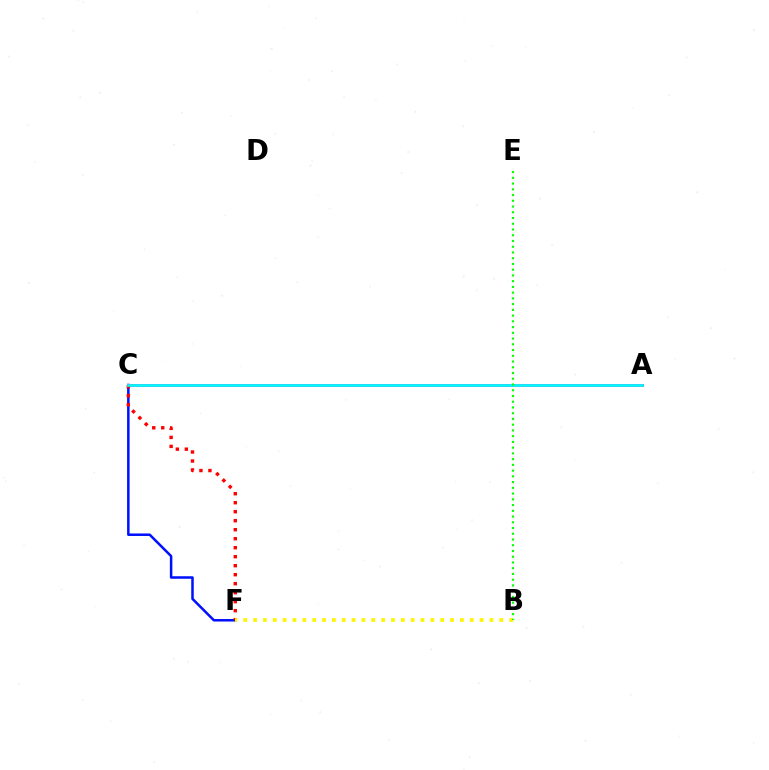{('C', 'F'): [{'color': '#0010ff', 'line_style': 'solid', 'thickness': 1.81}, {'color': '#ff0000', 'line_style': 'dotted', 'thickness': 2.44}], ('A', 'C'): [{'color': '#ee00ff', 'line_style': 'solid', 'thickness': 2.12}, {'color': '#00fff6', 'line_style': 'solid', 'thickness': 1.95}], ('B', 'F'): [{'color': '#fcf500', 'line_style': 'dotted', 'thickness': 2.68}], ('B', 'E'): [{'color': '#08ff00', 'line_style': 'dotted', 'thickness': 1.56}]}